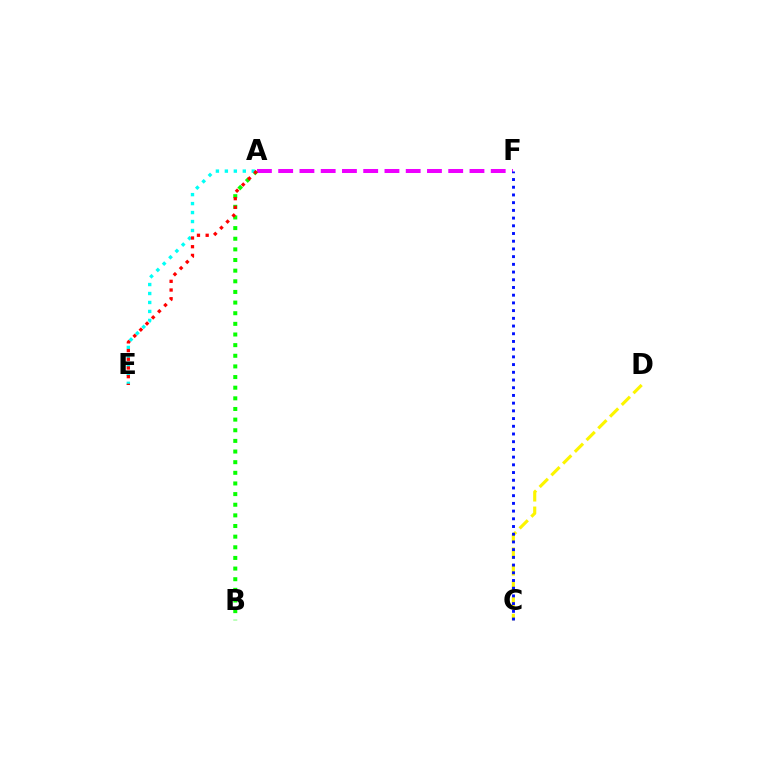{('C', 'D'): [{'color': '#fcf500', 'line_style': 'dashed', 'thickness': 2.25}], ('A', 'F'): [{'color': '#ee00ff', 'line_style': 'dashed', 'thickness': 2.89}], ('C', 'F'): [{'color': '#0010ff', 'line_style': 'dotted', 'thickness': 2.1}], ('A', 'B'): [{'color': '#08ff00', 'line_style': 'dotted', 'thickness': 2.89}], ('A', 'E'): [{'color': '#00fff6', 'line_style': 'dotted', 'thickness': 2.44}, {'color': '#ff0000', 'line_style': 'dotted', 'thickness': 2.36}]}